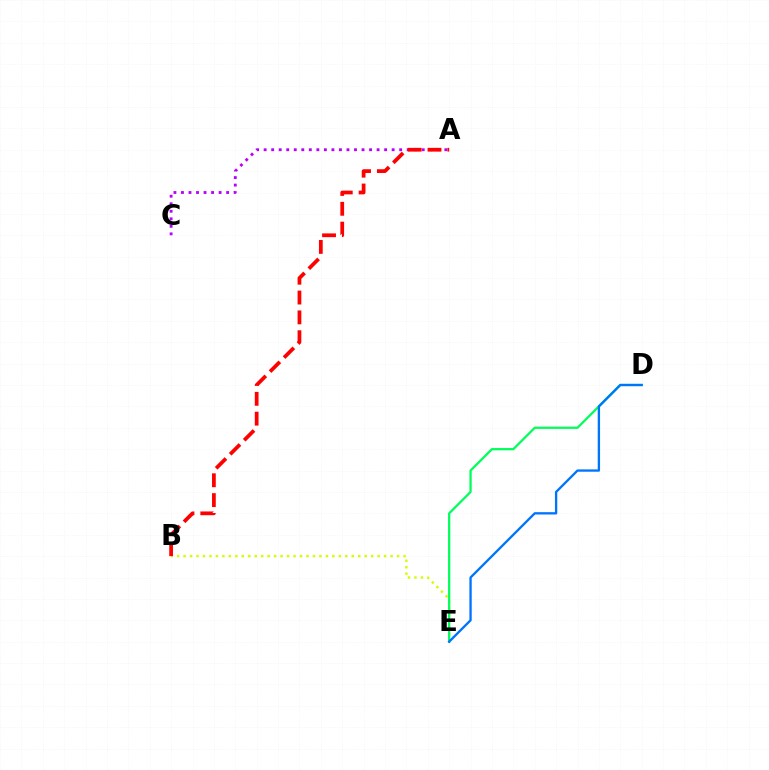{('B', 'E'): [{'color': '#d1ff00', 'line_style': 'dotted', 'thickness': 1.76}], ('D', 'E'): [{'color': '#00ff5c', 'line_style': 'solid', 'thickness': 1.63}, {'color': '#0074ff', 'line_style': 'solid', 'thickness': 1.67}], ('A', 'C'): [{'color': '#b900ff', 'line_style': 'dotted', 'thickness': 2.05}], ('A', 'B'): [{'color': '#ff0000', 'line_style': 'dashed', 'thickness': 2.69}]}